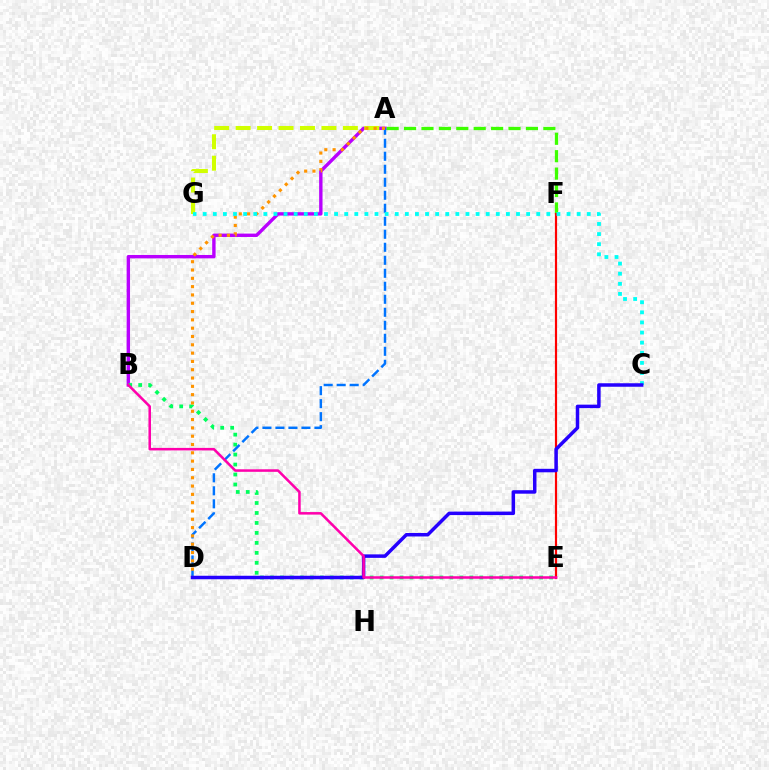{('A', 'B'): [{'color': '#b900ff', 'line_style': 'solid', 'thickness': 2.44}], ('A', 'F'): [{'color': '#3dff00', 'line_style': 'dashed', 'thickness': 2.37}], ('B', 'E'): [{'color': '#00ff5c', 'line_style': 'dotted', 'thickness': 2.71}, {'color': '#ff00ac', 'line_style': 'solid', 'thickness': 1.82}], ('A', 'G'): [{'color': '#d1ff00', 'line_style': 'dashed', 'thickness': 2.91}], ('A', 'D'): [{'color': '#0074ff', 'line_style': 'dashed', 'thickness': 1.77}, {'color': '#ff9400', 'line_style': 'dotted', 'thickness': 2.26}], ('E', 'F'): [{'color': '#ff0000', 'line_style': 'solid', 'thickness': 1.57}], ('C', 'G'): [{'color': '#00fff6', 'line_style': 'dotted', 'thickness': 2.75}], ('C', 'D'): [{'color': '#2500ff', 'line_style': 'solid', 'thickness': 2.51}]}